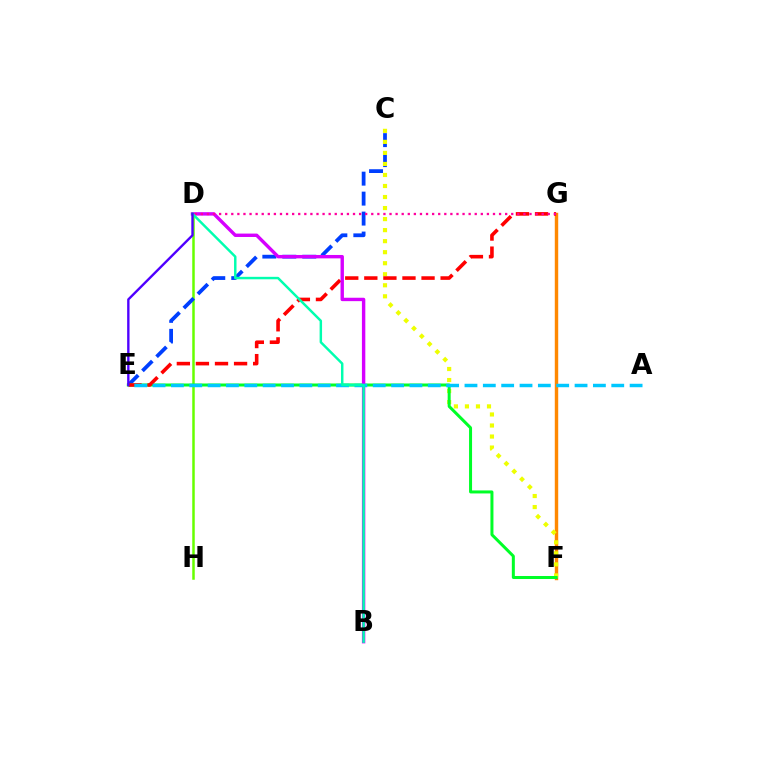{('D', 'H'): [{'color': '#66ff00', 'line_style': 'solid', 'thickness': 1.8}], ('C', 'E'): [{'color': '#003fff', 'line_style': 'dashed', 'thickness': 2.71}], ('F', 'G'): [{'color': '#ff8800', 'line_style': 'solid', 'thickness': 2.46}], ('C', 'F'): [{'color': '#eeff00', 'line_style': 'dotted', 'thickness': 3.0}], ('E', 'F'): [{'color': '#00ff27', 'line_style': 'solid', 'thickness': 2.16}], ('E', 'G'): [{'color': '#ff0000', 'line_style': 'dashed', 'thickness': 2.59}], ('B', 'D'): [{'color': '#d600ff', 'line_style': 'solid', 'thickness': 2.45}, {'color': '#00ffaf', 'line_style': 'solid', 'thickness': 1.77}], ('A', 'E'): [{'color': '#00c7ff', 'line_style': 'dashed', 'thickness': 2.49}], ('D', 'G'): [{'color': '#ff00a0', 'line_style': 'dotted', 'thickness': 1.65}], ('D', 'E'): [{'color': '#4f00ff', 'line_style': 'solid', 'thickness': 1.71}]}